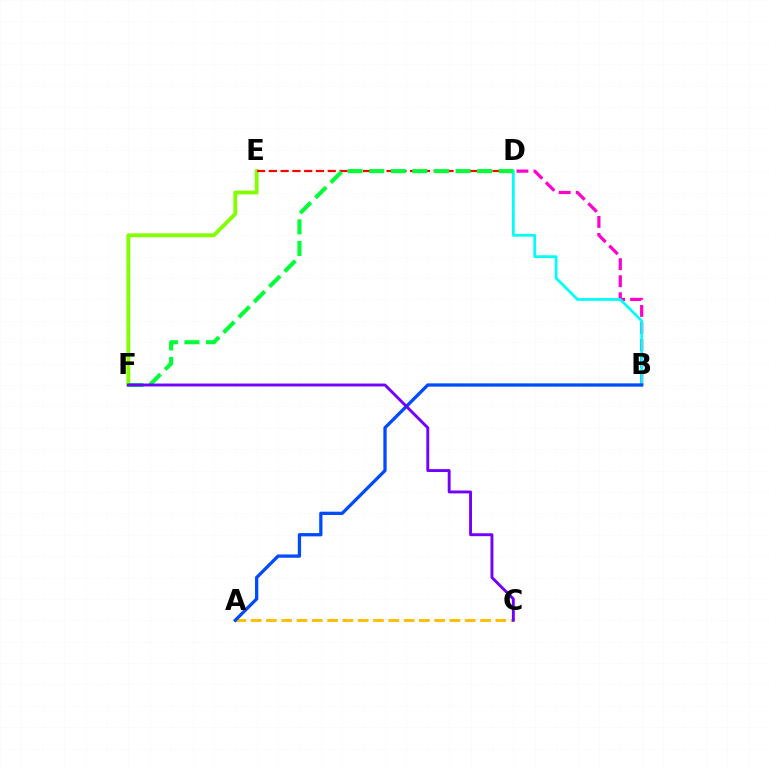{('E', 'F'): [{'color': '#84ff00', 'line_style': 'solid', 'thickness': 2.76}], ('D', 'E'): [{'color': '#ff0000', 'line_style': 'dashed', 'thickness': 1.6}], ('A', 'C'): [{'color': '#ffbd00', 'line_style': 'dashed', 'thickness': 2.08}], ('B', 'D'): [{'color': '#ff00cf', 'line_style': 'dashed', 'thickness': 2.31}, {'color': '#00fff6', 'line_style': 'solid', 'thickness': 1.99}], ('A', 'B'): [{'color': '#004bff', 'line_style': 'solid', 'thickness': 2.36}], ('D', 'F'): [{'color': '#00ff39', 'line_style': 'dashed', 'thickness': 2.93}], ('C', 'F'): [{'color': '#7200ff', 'line_style': 'solid', 'thickness': 2.08}]}